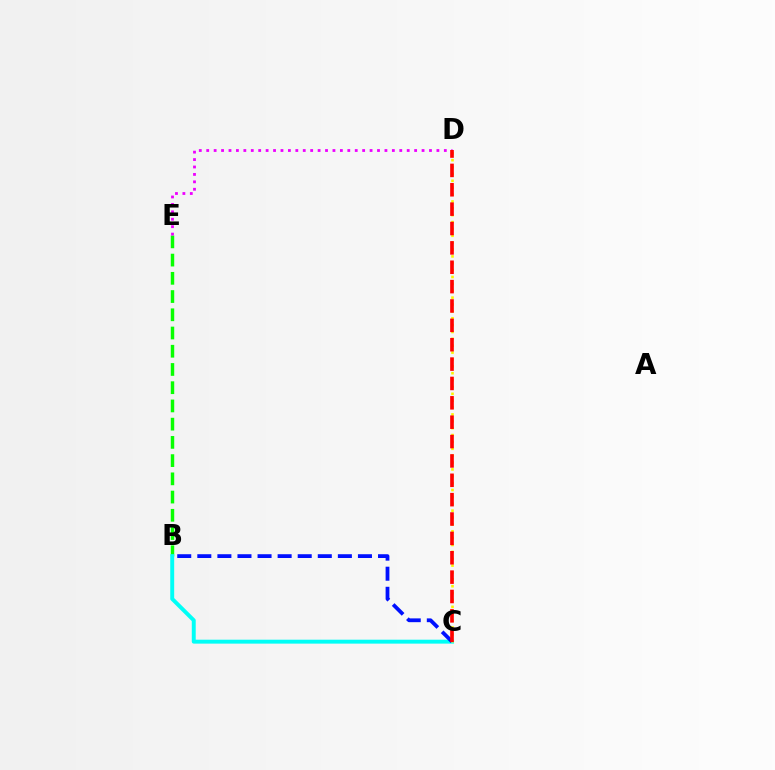{('B', 'E'): [{'color': '#08ff00', 'line_style': 'dashed', 'thickness': 2.48}], ('B', 'C'): [{'color': '#00fff6', 'line_style': 'solid', 'thickness': 2.83}, {'color': '#0010ff', 'line_style': 'dashed', 'thickness': 2.73}], ('C', 'D'): [{'color': '#fcf500', 'line_style': 'dotted', 'thickness': 1.87}, {'color': '#ff0000', 'line_style': 'dashed', 'thickness': 2.63}], ('D', 'E'): [{'color': '#ee00ff', 'line_style': 'dotted', 'thickness': 2.02}]}